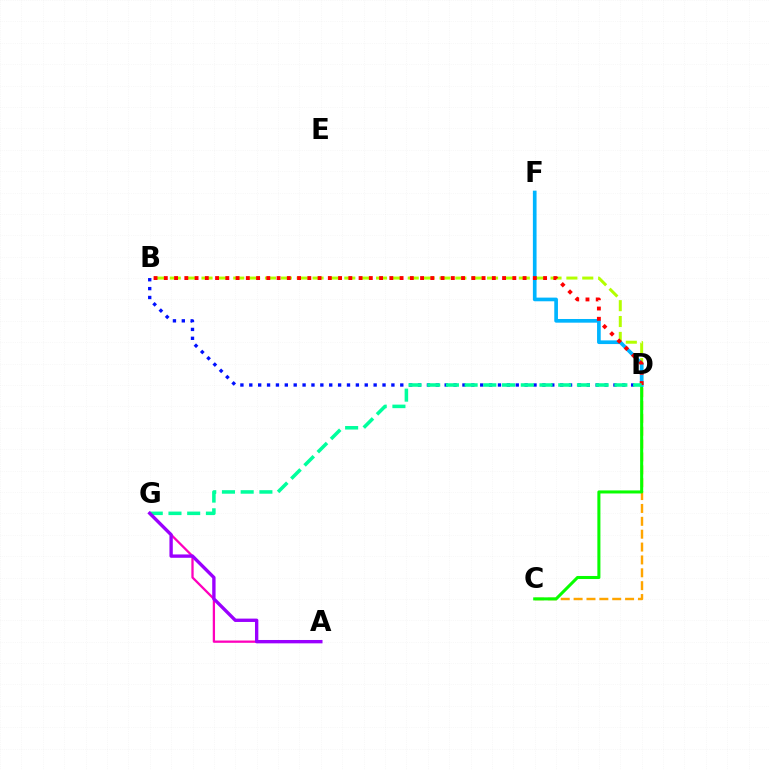{('A', 'G'): [{'color': '#ff00bd', 'line_style': 'solid', 'thickness': 1.64}, {'color': '#9b00ff', 'line_style': 'solid', 'thickness': 2.41}], ('B', 'D'): [{'color': '#b3ff00', 'line_style': 'dashed', 'thickness': 2.16}, {'color': '#0010ff', 'line_style': 'dotted', 'thickness': 2.41}, {'color': '#ff0000', 'line_style': 'dotted', 'thickness': 2.79}], ('C', 'D'): [{'color': '#ffa500', 'line_style': 'dashed', 'thickness': 1.75}, {'color': '#08ff00', 'line_style': 'solid', 'thickness': 2.2}], ('D', 'F'): [{'color': '#00b5ff', 'line_style': 'solid', 'thickness': 2.64}], ('D', 'G'): [{'color': '#00ff9d', 'line_style': 'dashed', 'thickness': 2.54}]}